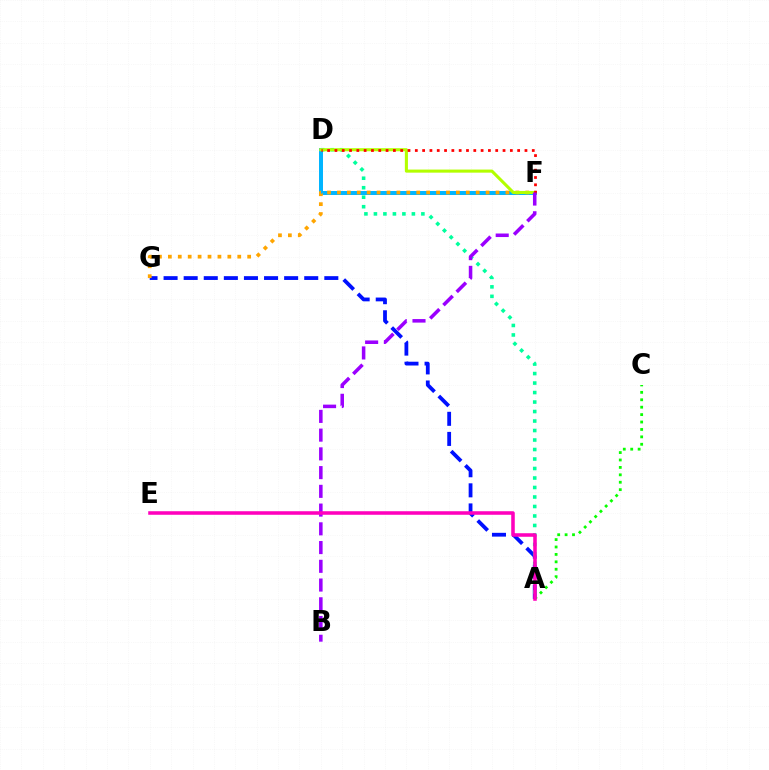{('A', 'G'): [{'color': '#0010ff', 'line_style': 'dashed', 'thickness': 2.73}], ('A', 'D'): [{'color': '#00ff9d', 'line_style': 'dotted', 'thickness': 2.58}], ('D', 'F'): [{'color': '#00b5ff', 'line_style': 'solid', 'thickness': 2.86}, {'color': '#b3ff00', 'line_style': 'solid', 'thickness': 2.22}, {'color': '#ff0000', 'line_style': 'dotted', 'thickness': 1.99}], ('F', 'G'): [{'color': '#ffa500', 'line_style': 'dotted', 'thickness': 2.69}], ('A', 'C'): [{'color': '#08ff00', 'line_style': 'dotted', 'thickness': 2.02}], ('B', 'F'): [{'color': '#9b00ff', 'line_style': 'dashed', 'thickness': 2.55}], ('A', 'E'): [{'color': '#ff00bd', 'line_style': 'solid', 'thickness': 2.55}]}